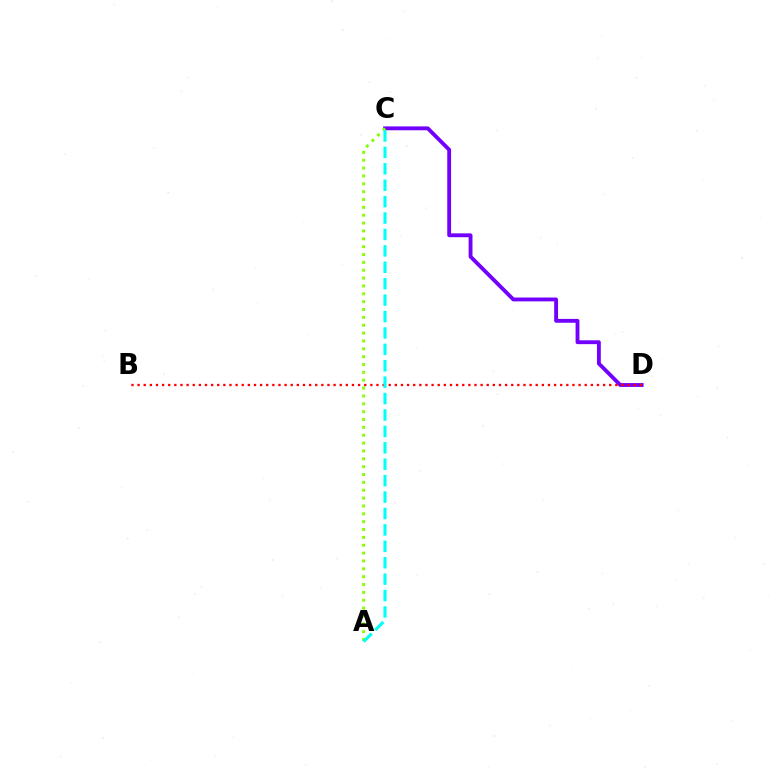{('C', 'D'): [{'color': '#7200ff', 'line_style': 'solid', 'thickness': 2.77}], ('A', 'C'): [{'color': '#84ff00', 'line_style': 'dotted', 'thickness': 2.13}, {'color': '#00fff6', 'line_style': 'dashed', 'thickness': 2.23}], ('B', 'D'): [{'color': '#ff0000', 'line_style': 'dotted', 'thickness': 1.66}]}